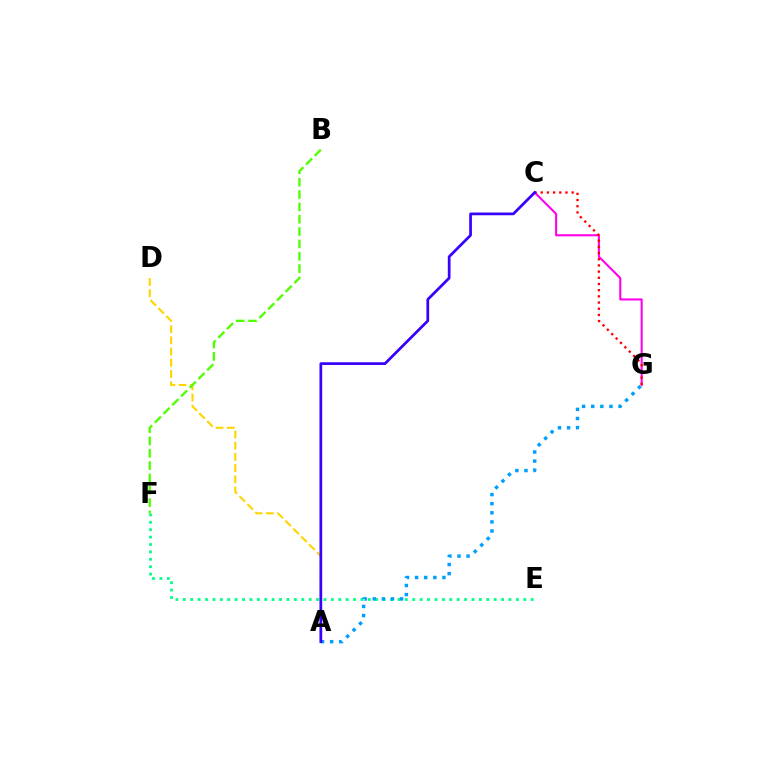{('E', 'F'): [{'color': '#00ff86', 'line_style': 'dotted', 'thickness': 2.01}], ('A', 'G'): [{'color': '#009eff', 'line_style': 'dotted', 'thickness': 2.47}], ('A', 'D'): [{'color': '#ffd500', 'line_style': 'dashed', 'thickness': 1.52}], ('C', 'G'): [{'color': '#ff00ed', 'line_style': 'solid', 'thickness': 1.5}, {'color': '#ff0000', 'line_style': 'dotted', 'thickness': 1.68}], ('A', 'C'): [{'color': '#3700ff', 'line_style': 'solid', 'thickness': 1.96}], ('B', 'F'): [{'color': '#4fff00', 'line_style': 'dashed', 'thickness': 1.68}]}